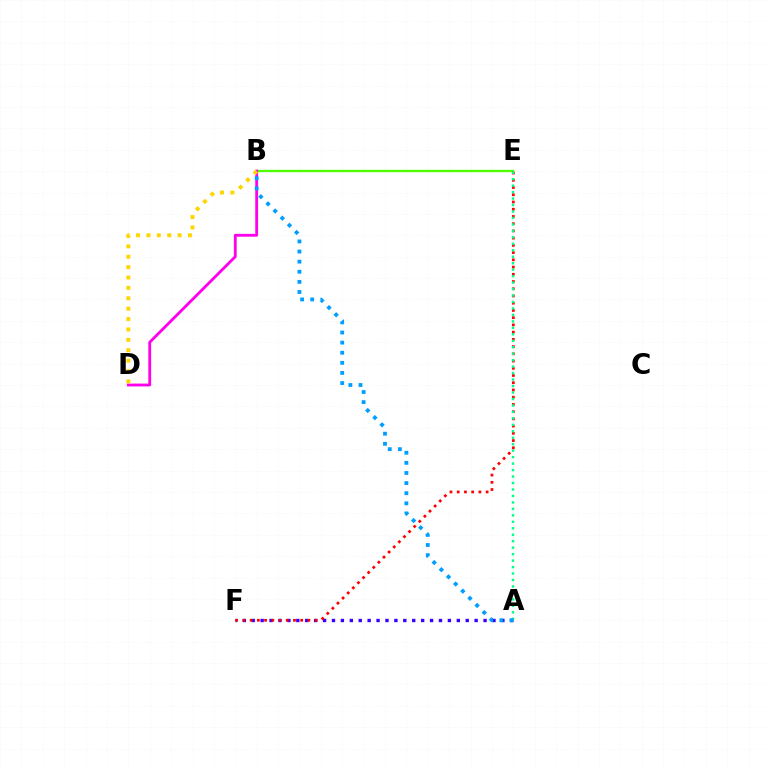{('A', 'F'): [{'color': '#3700ff', 'line_style': 'dotted', 'thickness': 2.42}], ('B', 'E'): [{'color': '#4fff00', 'line_style': 'solid', 'thickness': 1.68}], ('B', 'D'): [{'color': '#ff00ed', 'line_style': 'solid', 'thickness': 2.03}, {'color': '#ffd500', 'line_style': 'dotted', 'thickness': 2.82}], ('E', 'F'): [{'color': '#ff0000', 'line_style': 'dotted', 'thickness': 1.96}], ('A', 'E'): [{'color': '#00ff86', 'line_style': 'dotted', 'thickness': 1.76}], ('A', 'B'): [{'color': '#009eff', 'line_style': 'dotted', 'thickness': 2.75}]}